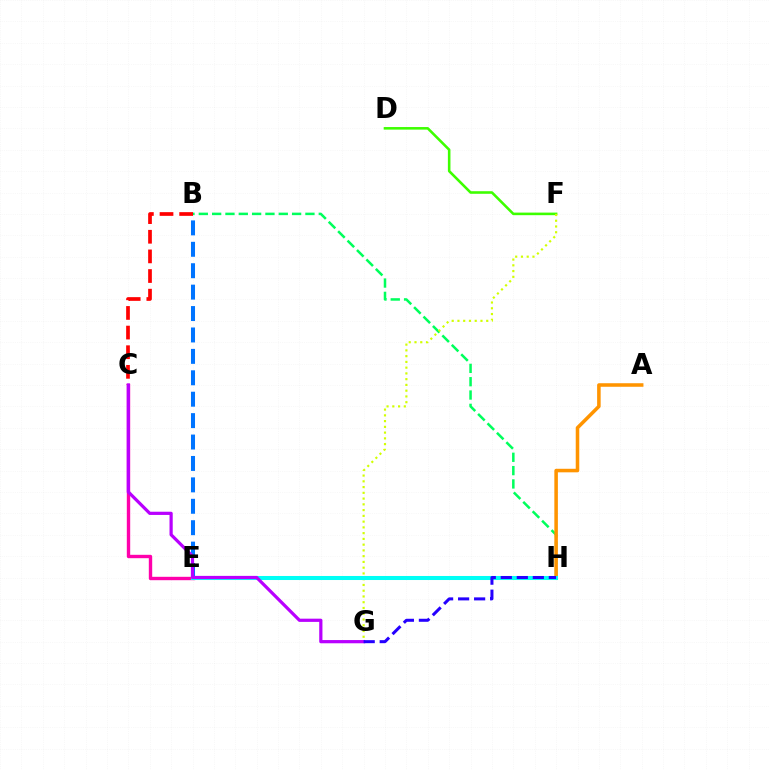{('B', 'E'): [{'color': '#0074ff', 'line_style': 'dashed', 'thickness': 2.91}], ('B', 'H'): [{'color': '#00ff5c', 'line_style': 'dashed', 'thickness': 1.81}], ('A', 'H'): [{'color': '#ff9400', 'line_style': 'solid', 'thickness': 2.55}], ('D', 'F'): [{'color': '#3dff00', 'line_style': 'solid', 'thickness': 1.86}], ('C', 'E'): [{'color': '#ff00ac', 'line_style': 'solid', 'thickness': 2.43}], ('F', 'G'): [{'color': '#d1ff00', 'line_style': 'dotted', 'thickness': 1.56}], ('E', 'H'): [{'color': '#00fff6', 'line_style': 'solid', 'thickness': 2.91}], ('B', 'C'): [{'color': '#ff0000', 'line_style': 'dashed', 'thickness': 2.67}], ('C', 'G'): [{'color': '#b900ff', 'line_style': 'solid', 'thickness': 2.32}], ('G', 'H'): [{'color': '#2500ff', 'line_style': 'dashed', 'thickness': 2.18}]}